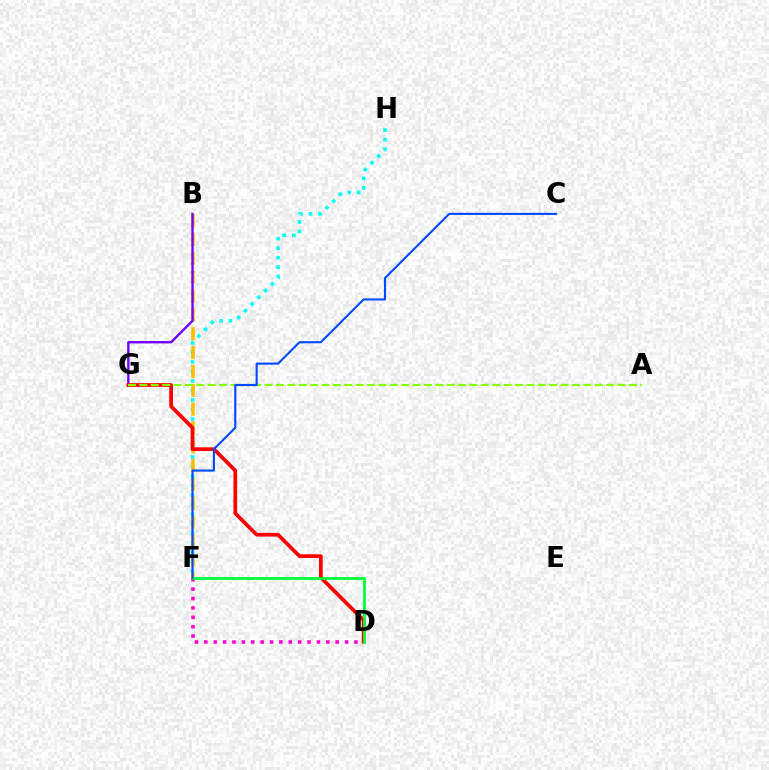{('F', 'H'): [{'color': '#00fff6', 'line_style': 'dotted', 'thickness': 2.59}], ('B', 'F'): [{'color': '#ffbd00', 'line_style': 'dashed', 'thickness': 2.56}], ('B', 'G'): [{'color': '#7200ff', 'line_style': 'solid', 'thickness': 1.7}], ('D', 'F'): [{'color': '#ff00cf', 'line_style': 'dotted', 'thickness': 2.55}, {'color': '#00ff39', 'line_style': 'solid', 'thickness': 1.97}], ('D', 'G'): [{'color': '#ff0000', 'line_style': 'solid', 'thickness': 2.68}], ('A', 'G'): [{'color': '#84ff00', 'line_style': 'dashed', 'thickness': 1.55}], ('C', 'F'): [{'color': '#004bff', 'line_style': 'solid', 'thickness': 1.53}]}